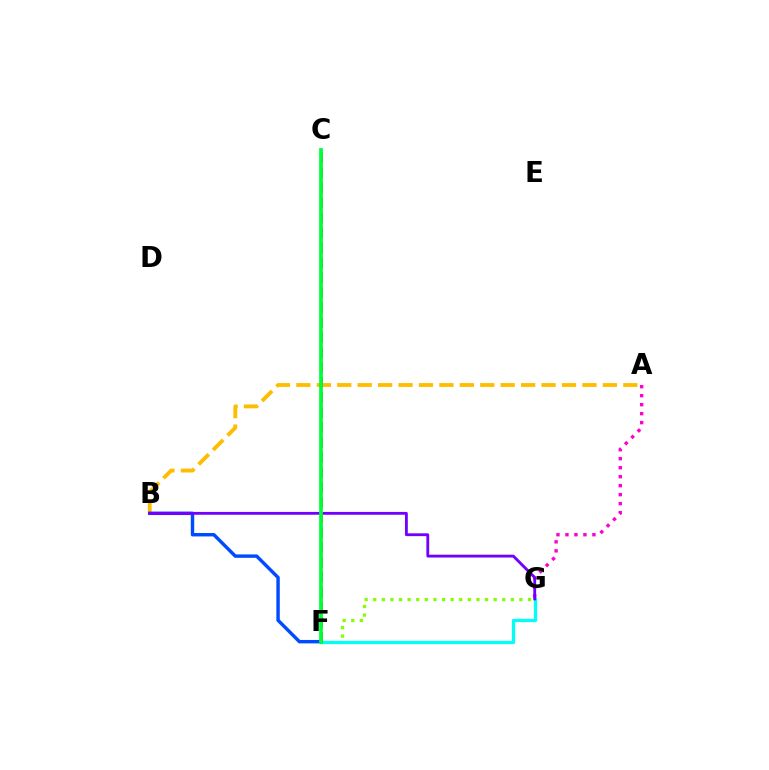{('A', 'G'): [{'color': '#ff00cf', 'line_style': 'dotted', 'thickness': 2.44}], ('F', 'G'): [{'color': '#84ff00', 'line_style': 'dotted', 'thickness': 2.34}, {'color': '#00fff6', 'line_style': 'solid', 'thickness': 2.32}], ('A', 'B'): [{'color': '#ffbd00', 'line_style': 'dashed', 'thickness': 2.78}], ('C', 'F'): [{'color': '#ff0000', 'line_style': 'dashed', 'thickness': 2.03}, {'color': '#00ff39', 'line_style': 'solid', 'thickness': 2.69}], ('B', 'F'): [{'color': '#004bff', 'line_style': 'solid', 'thickness': 2.46}], ('B', 'G'): [{'color': '#7200ff', 'line_style': 'solid', 'thickness': 2.04}]}